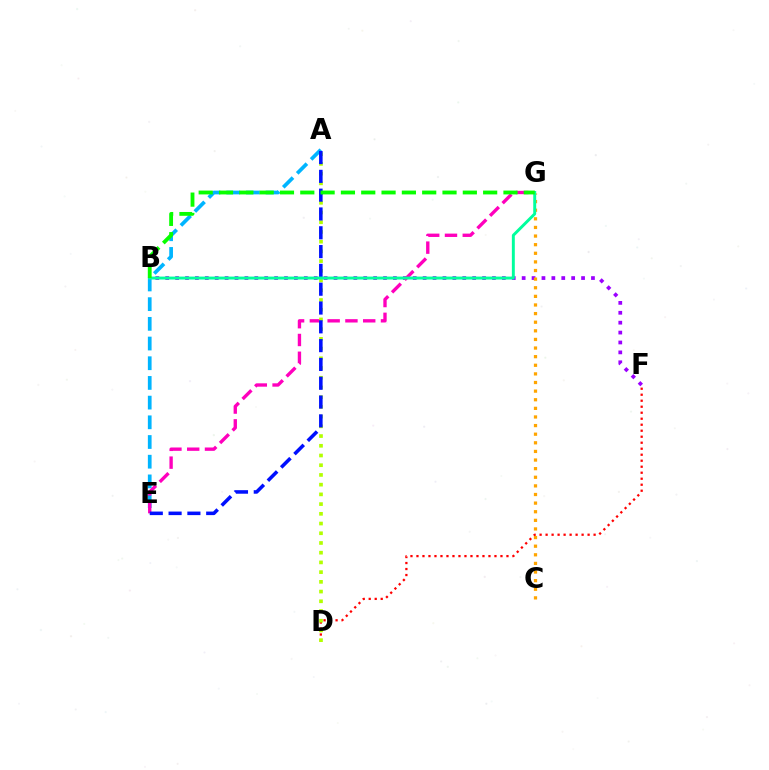{('D', 'F'): [{'color': '#ff0000', 'line_style': 'dotted', 'thickness': 1.63}], ('A', 'E'): [{'color': '#00b5ff', 'line_style': 'dashed', 'thickness': 2.68}, {'color': '#0010ff', 'line_style': 'dashed', 'thickness': 2.56}], ('B', 'F'): [{'color': '#9b00ff', 'line_style': 'dotted', 'thickness': 2.69}], ('E', 'G'): [{'color': '#ff00bd', 'line_style': 'dashed', 'thickness': 2.42}], ('A', 'D'): [{'color': '#b3ff00', 'line_style': 'dotted', 'thickness': 2.64}], ('C', 'G'): [{'color': '#ffa500', 'line_style': 'dotted', 'thickness': 2.34}], ('B', 'G'): [{'color': '#00ff9d', 'line_style': 'solid', 'thickness': 2.12}, {'color': '#08ff00', 'line_style': 'dashed', 'thickness': 2.76}]}